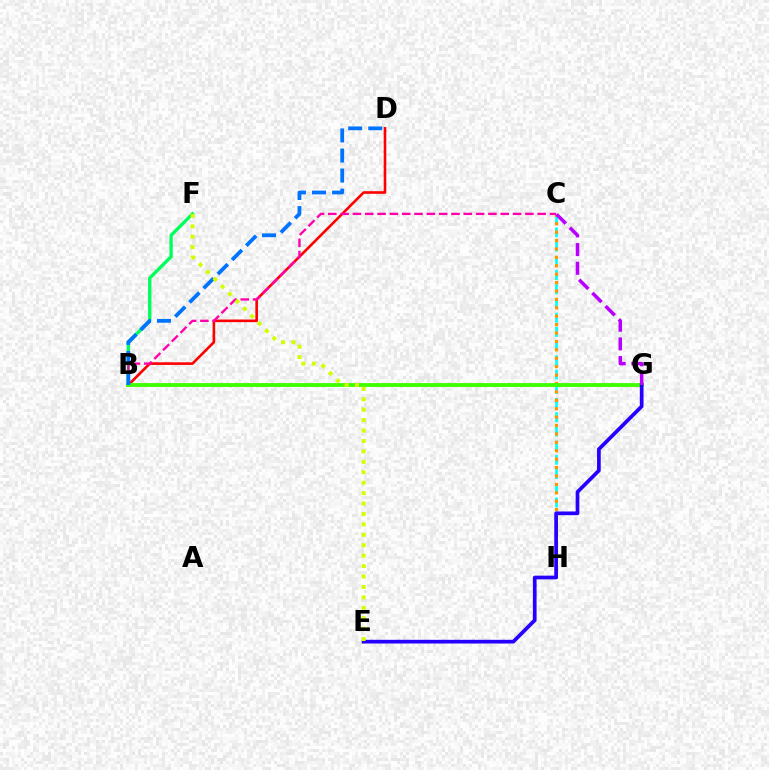{('C', 'H'): [{'color': '#00fff6', 'line_style': 'dashed', 'thickness': 1.93}, {'color': '#ff9400', 'line_style': 'dotted', 'thickness': 2.28}], ('B', 'F'): [{'color': '#00ff5c', 'line_style': 'solid', 'thickness': 2.41}], ('B', 'D'): [{'color': '#ff0000', 'line_style': 'solid', 'thickness': 1.89}, {'color': '#0074ff', 'line_style': 'dashed', 'thickness': 2.73}], ('B', 'G'): [{'color': '#3dff00', 'line_style': 'solid', 'thickness': 2.75}], ('E', 'G'): [{'color': '#2500ff', 'line_style': 'solid', 'thickness': 2.67}], ('B', 'C'): [{'color': '#ff00ac', 'line_style': 'dashed', 'thickness': 1.67}], ('C', 'G'): [{'color': '#b900ff', 'line_style': 'dashed', 'thickness': 2.54}], ('E', 'F'): [{'color': '#d1ff00', 'line_style': 'dotted', 'thickness': 2.83}]}